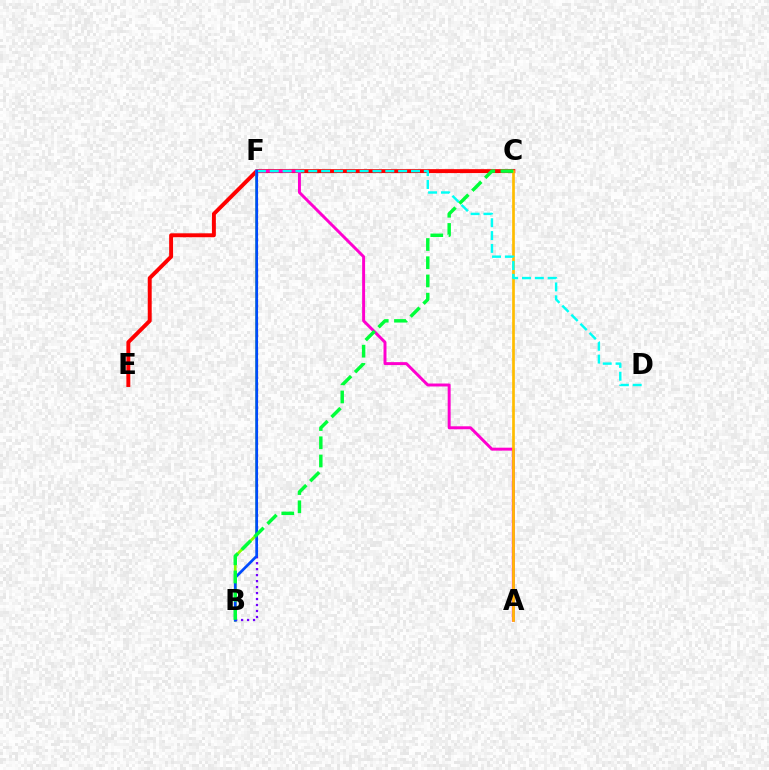{('C', 'E'): [{'color': '#ff0000', 'line_style': 'solid', 'thickness': 2.83}], ('B', 'F'): [{'color': '#84ff00', 'line_style': 'solid', 'thickness': 1.97}, {'color': '#7200ff', 'line_style': 'dotted', 'thickness': 1.62}, {'color': '#004bff', 'line_style': 'solid', 'thickness': 1.95}], ('A', 'F'): [{'color': '#ff00cf', 'line_style': 'solid', 'thickness': 2.13}], ('A', 'C'): [{'color': '#ffbd00', 'line_style': 'solid', 'thickness': 1.94}], ('D', 'F'): [{'color': '#00fff6', 'line_style': 'dashed', 'thickness': 1.74}], ('B', 'C'): [{'color': '#00ff39', 'line_style': 'dashed', 'thickness': 2.48}]}